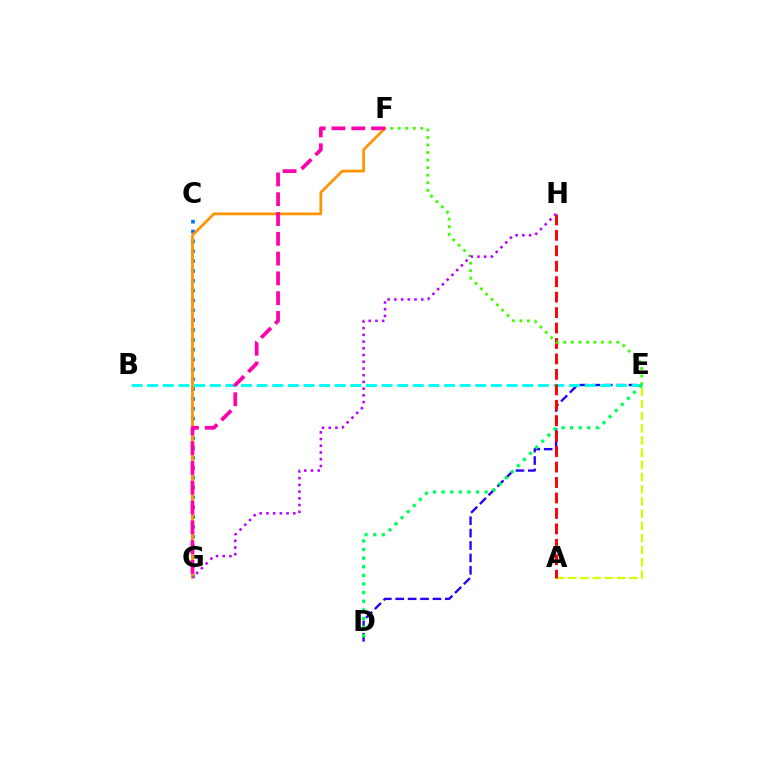{('A', 'E'): [{'color': '#d1ff00', 'line_style': 'dashed', 'thickness': 1.65}], ('C', 'G'): [{'color': '#0074ff', 'line_style': 'dotted', 'thickness': 2.68}], ('D', 'E'): [{'color': '#2500ff', 'line_style': 'dashed', 'thickness': 1.69}, {'color': '#00ff5c', 'line_style': 'dotted', 'thickness': 2.34}], ('B', 'E'): [{'color': '#00fff6', 'line_style': 'dashed', 'thickness': 2.12}], ('A', 'H'): [{'color': '#ff0000', 'line_style': 'dashed', 'thickness': 2.1}], ('E', 'F'): [{'color': '#3dff00', 'line_style': 'dotted', 'thickness': 2.05}], ('F', 'G'): [{'color': '#ff9400', 'line_style': 'solid', 'thickness': 1.98}, {'color': '#ff00ac', 'line_style': 'dashed', 'thickness': 2.69}], ('G', 'H'): [{'color': '#b900ff', 'line_style': 'dotted', 'thickness': 1.83}]}